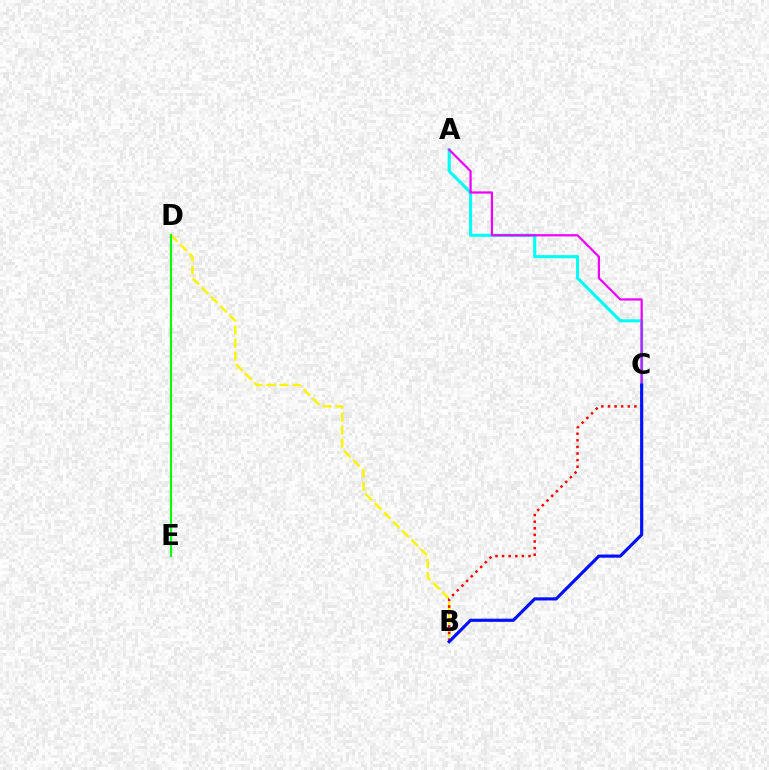{('A', 'C'): [{'color': '#00fff6', 'line_style': 'solid', 'thickness': 2.22}, {'color': '#ee00ff', 'line_style': 'solid', 'thickness': 1.6}], ('B', 'D'): [{'color': '#fcf500', 'line_style': 'dashed', 'thickness': 1.76}], ('B', 'C'): [{'color': '#ff0000', 'line_style': 'dotted', 'thickness': 1.79}, {'color': '#0010ff', 'line_style': 'solid', 'thickness': 2.27}], ('D', 'E'): [{'color': '#08ff00', 'line_style': 'solid', 'thickness': 1.55}]}